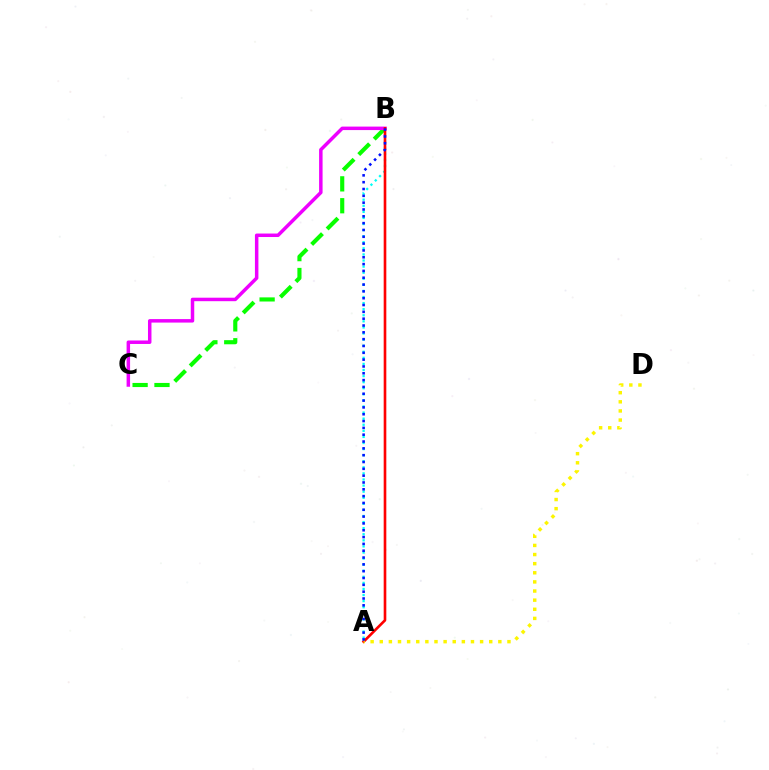{('A', 'B'): [{'color': '#00fff6', 'line_style': 'dotted', 'thickness': 1.65}, {'color': '#ff0000', 'line_style': 'solid', 'thickness': 1.9}, {'color': '#0010ff', 'line_style': 'dotted', 'thickness': 1.85}], ('B', 'C'): [{'color': '#08ff00', 'line_style': 'dashed', 'thickness': 2.97}, {'color': '#ee00ff', 'line_style': 'solid', 'thickness': 2.51}], ('A', 'D'): [{'color': '#fcf500', 'line_style': 'dotted', 'thickness': 2.48}]}